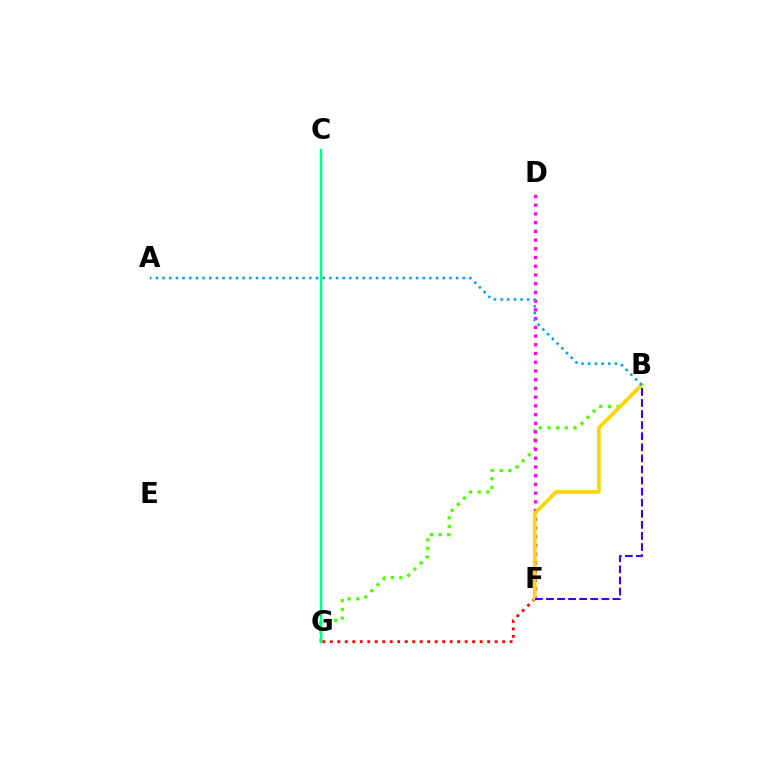{('B', 'G'): [{'color': '#4fff00', 'line_style': 'dotted', 'thickness': 2.36}], ('F', 'G'): [{'color': '#ff0000', 'line_style': 'dotted', 'thickness': 2.04}], ('D', 'F'): [{'color': '#ff00ed', 'line_style': 'dotted', 'thickness': 2.37}], ('C', 'G'): [{'color': '#00ff86', 'line_style': 'solid', 'thickness': 1.78}], ('B', 'F'): [{'color': '#ffd500', 'line_style': 'solid', 'thickness': 2.65}, {'color': '#3700ff', 'line_style': 'dashed', 'thickness': 1.51}], ('A', 'B'): [{'color': '#009eff', 'line_style': 'dotted', 'thickness': 1.81}]}